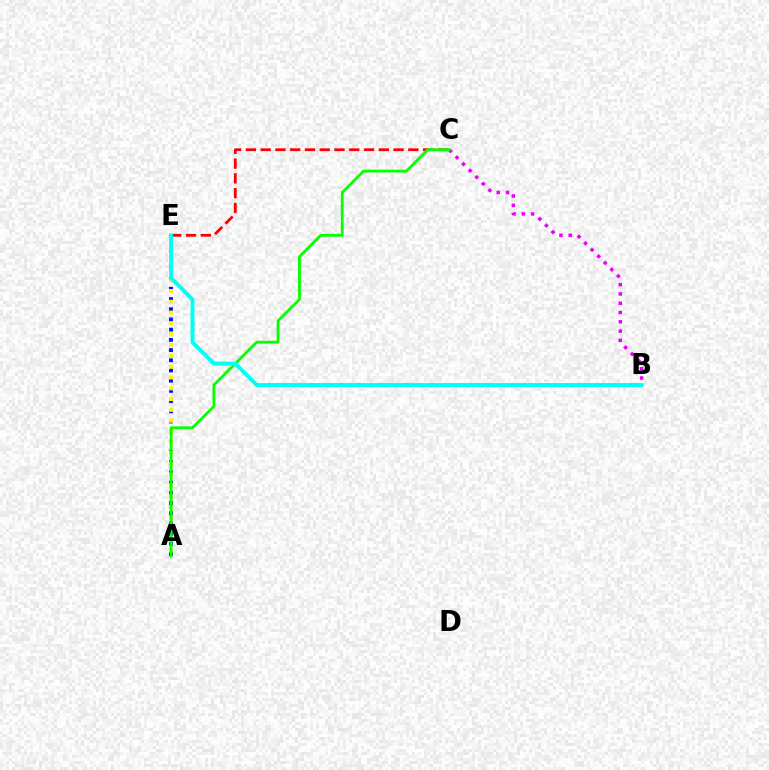{('C', 'E'): [{'color': '#ff0000', 'line_style': 'dashed', 'thickness': 2.01}], ('A', 'E'): [{'color': '#0010ff', 'line_style': 'dotted', 'thickness': 2.77}, {'color': '#fcf500', 'line_style': 'dotted', 'thickness': 2.93}], ('B', 'C'): [{'color': '#ee00ff', 'line_style': 'dotted', 'thickness': 2.53}], ('A', 'C'): [{'color': '#08ff00', 'line_style': 'solid', 'thickness': 2.03}], ('B', 'E'): [{'color': '#00fff6', 'line_style': 'solid', 'thickness': 2.83}]}